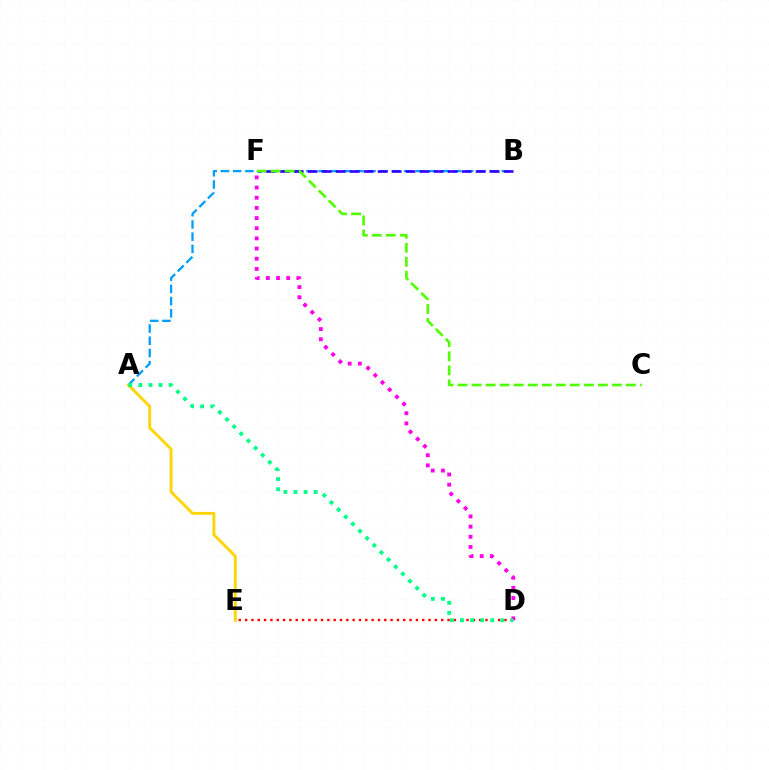{('A', 'B'): [{'color': '#009eff', 'line_style': 'dashed', 'thickness': 1.66}], ('D', 'F'): [{'color': '#ff00ed', 'line_style': 'dotted', 'thickness': 2.76}], ('A', 'E'): [{'color': '#ffd500', 'line_style': 'solid', 'thickness': 2.06}], ('D', 'E'): [{'color': '#ff0000', 'line_style': 'dotted', 'thickness': 1.72}], ('B', 'F'): [{'color': '#3700ff', 'line_style': 'dashed', 'thickness': 1.9}], ('C', 'F'): [{'color': '#4fff00', 'line_style': 'dashed', 'thickness': 1.91}], ('A', 'D'): [{'color': '#00ff86', 'line_style': 'dotted', 'thickness': 2.74}]}